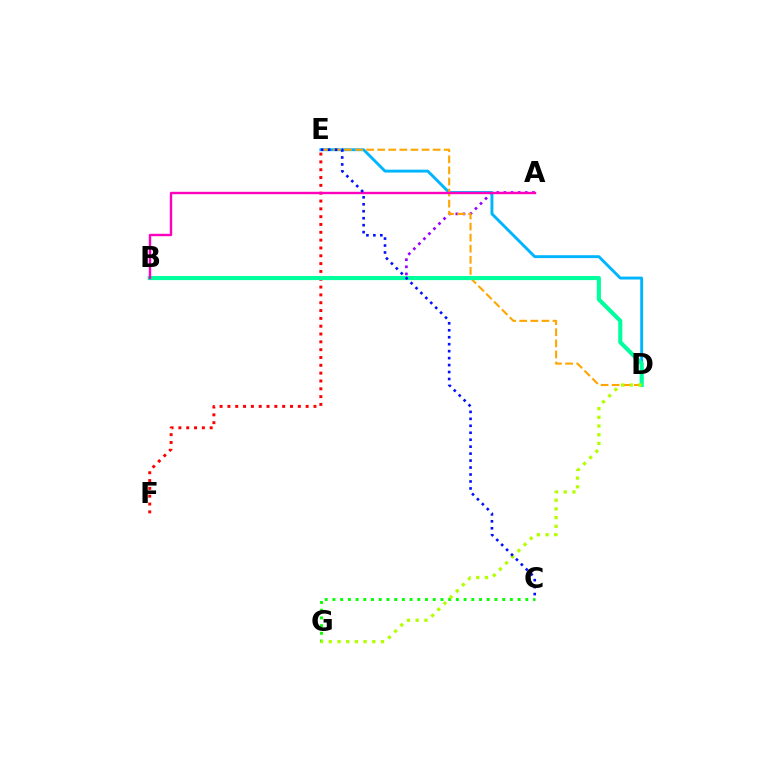{('A', 'B'): [{'color': '#9b00ff', 'line_style': 'dotted', 'thickness': 1.93}, {'color': '#ff00bd', 'line_style': 'solid', 'thickness': 1.73}], ('D', 'E'): [{'color': '#00b5ff', 'line_style': 'solid', 'thickness': 2.08}, {'color': '#ffa500', 'line_style': 'dashed', 'thickness': 1.51}], ('E', 'F'): [{'color': '#ff0000', 'line_style': 'dotted', 'thickness': 2.13}], ('B', 'D'): [{'color': '#00ff9d', 'line_style': 'solid', 'thickness': 2.95}], ('C', 'G'): [{'color': '#08ff00', 'line_style': 'dotted', 'thickness': 2.1}], ('D', 'G'): [{'color': '#b3ff00', 'line_style': 'dotted', 'thickness': 2.36}], ('C', 'E'): [{'color': '#0010ff', 'line_style': 'dotted', 'thickness': 1.89}]}